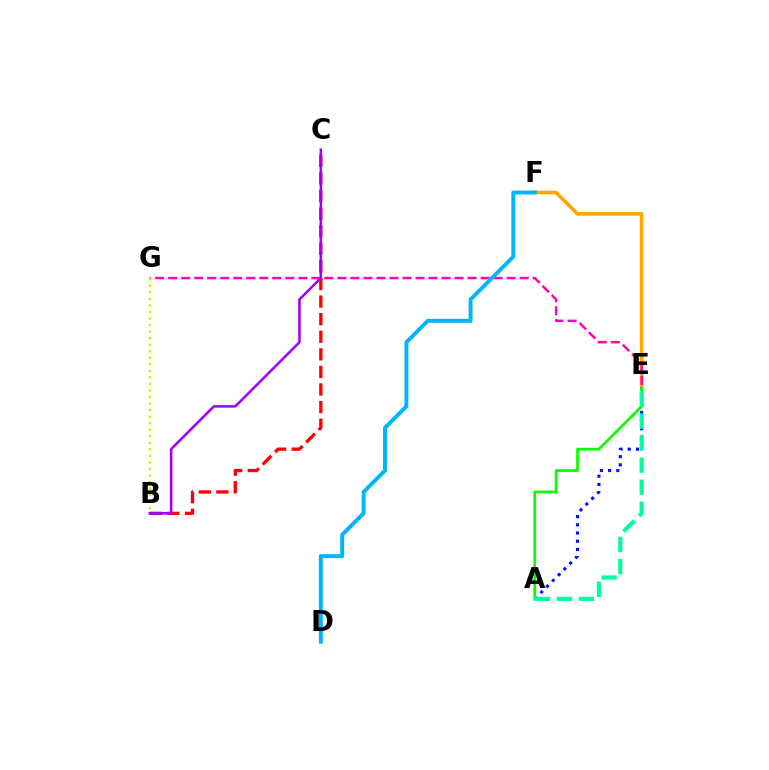{('A', 'E'): [{'color': '#0010ff', 'line_style': 'dotted', 'thickness': 2.23}, {'color': '#08ff00', 'line_style': 'solid', 'thickness': 1.96}, {'color': '#00ff9d', 'line_style': 'dashed', 'thickness': 2.99}], ('E', 'F'): [{'color': '#ffa500', 'line_style': 'solid', 'thickness': 2.6}], ('E', 'G'): [{'color': '#ff00bd', 'line_style': 'dashed', 'thickness': 1.77}], ('B', 'C'): [{'color': '#ff0000', 'line_style': 'dashed', 'thickness': 2.39}, {'color': '#9b00ff', 'line_style': 'solid', 'thickness': 1.81}], ('D', 'F'): [{'color': '#00b5ff', 'line_style': 'solid', 'thickness': 2.84}], ('B', 'G'): [{'color': '#b3ff00', 'line_style': 'dotted', 'thickness': 1.78}]}